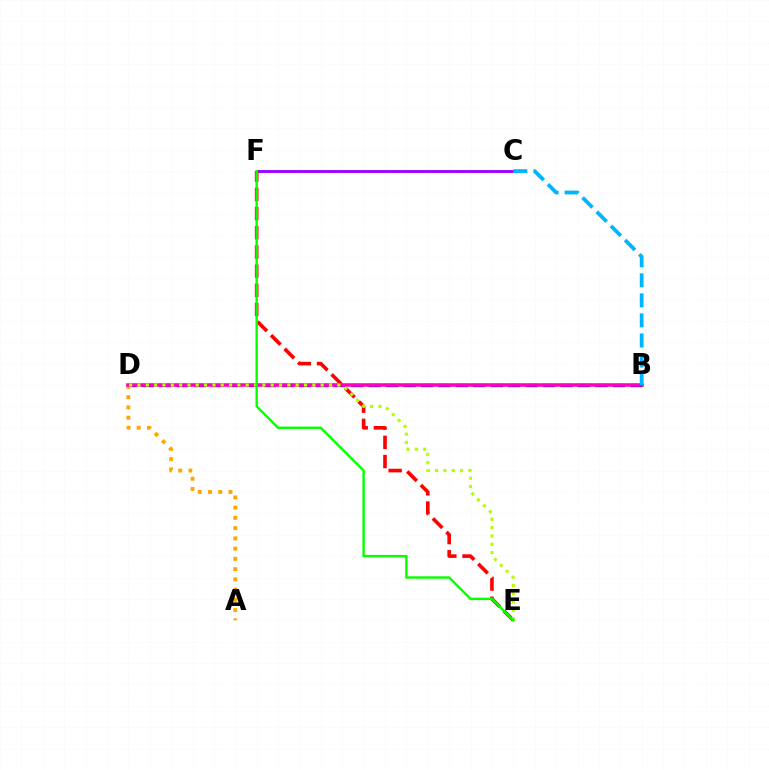{('B', 'D'): [{'color': '#0010ff', 'line_style': 'dashed', 'thickness': 2.37}, {'color': '#00ff9d', 'line_style': 'dotted', 'thickness': 1.79}, {'color': '#ff00bd', 'line_style': 'solid', 'thickness': 2.53}], ('C', 'F'): [{'color': '#9b00ff', 'line_style': 'solid', 'thickness': 2.08}], ('A', 'D'): [{'color': '#ffa500', 'line_style': 'dotted', 'thickness': 2.78}], ('E', 'F'): [{'color': '#ff0000', 'line_style': 'dashed', 'thickness': 2.61}, {'color': '#08ff00', 'line_style': 'solid', 'thickness': 1.74}], ('D', 'E'): [{'color': '#b3ff00', 'line_style': 'dotted', 'thickness': 2.26}], ('B', 'C'): [{'color': '#00b5ff', 'line_style': 'dashed', 'thickness': 2.72}]}